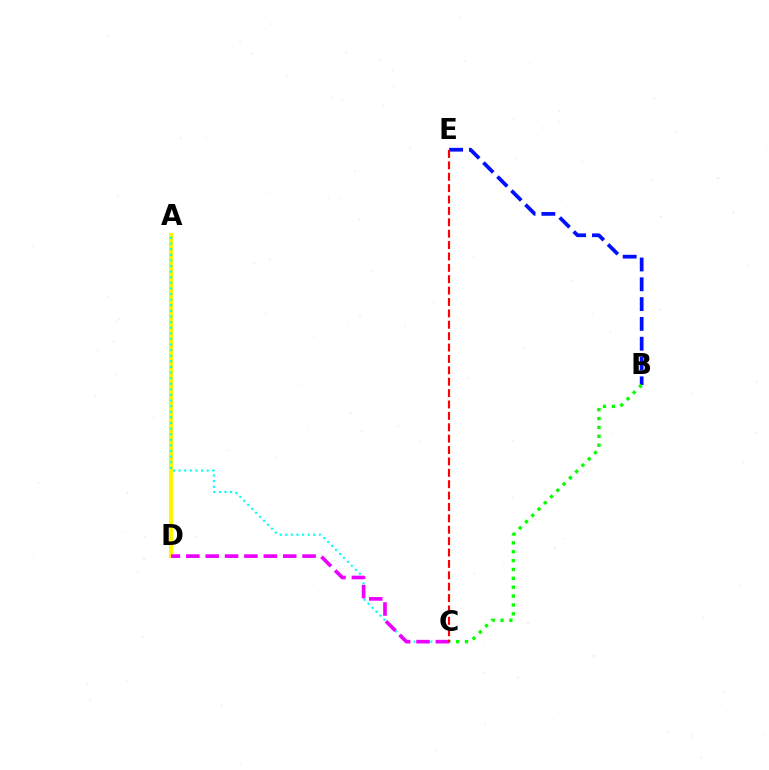{('B', 'E'): [{'color': '#0010ff', 'line_style': 'dashed', 'thickness': 2.69}], ('B', 'C'): [{'color': '#08ff00', 'line_style': 'dotted', 'thickness': 2.41}], ('A', 'D'): [{'color': '#fcf500', 'line_style': 'solid', 'thickness': 2.97}], ('A', 'C'): [{'color': '#00fff6', 'line_style': 'dotted', 'thickness': 1.52}], ('C', 'D'): [{'color': '#ee00ff', 'line_style': 'dashed', 'thickness': 2.63}], ('C', 'E'): [{'color': '#ff0000', 'line_style': 'dashed', 'thickness': 1.55}]}